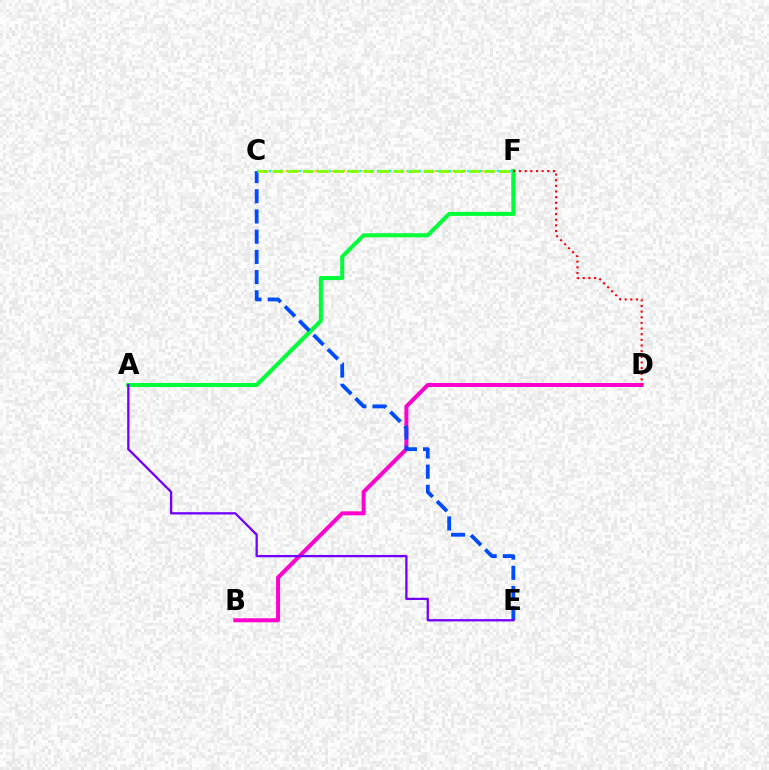{('A', 'F'): [{'color': '#00ff39', 'line_style': 'solid', 'thickness': 2.91}], ('C', 'F'): [{'color': '#ffbd00', 'line_style': 'dotted', 'thickness': 1.56}, {'color': '#00fff6', 'line_style': 'dotted', 'thickness': 1.63}, {'color': '#84ff00', 'line_style': 'dashed', 'thickness': 2.05}], ('B', 'D'): [{'color': '#ff00cf', 'line_style': 'solid', 'thickness': 2.87}], ('D', 'F'): [{'color': '#ff0000', 'line_style': 'dotted', 'thickness': 1.53}], ('C', 'E'): [{'color': '#004bff', 'line_style': 'dashed', 'thickness': 2.74}], ('A', 'E'): [{'color': '#7200ff', 'line_style': 'solid', 'thickness': 1.65}]}